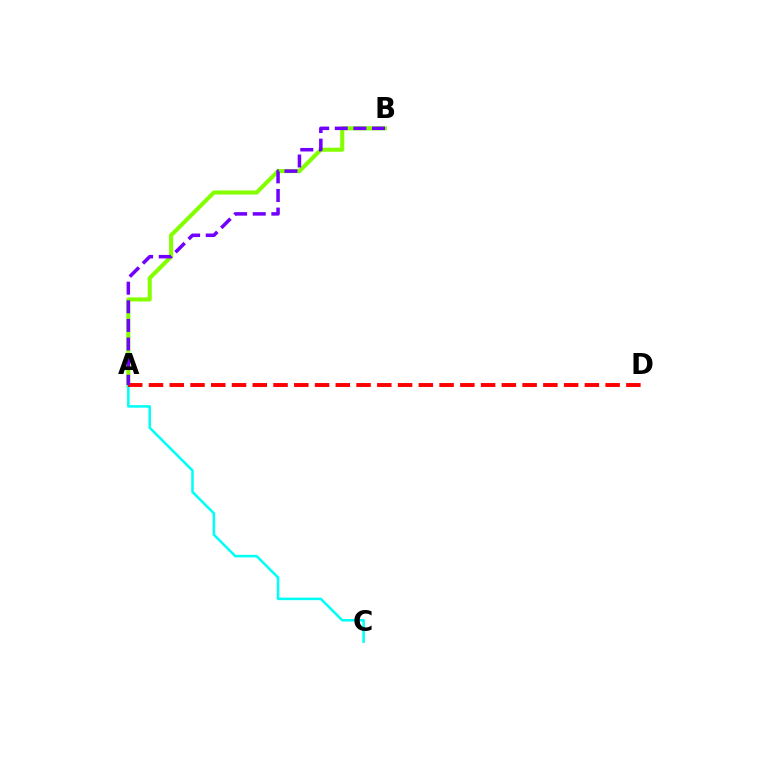{('A', 'B'): [{'color': '#84ff00', 'line_style': 'solid', 'thickness': 2.94}, {'color': '#7200ff', 'line_style': 'dashed', 'thickness': 2.53}], ('A', 'C'): [{'color': '#00fff6', 'line_style': 'solid', 'thickness': 1.82}], ('A', 'D'): [{'color': '#ff0000', 'line_style': 'dashed', 'thickness': 2.82}]}